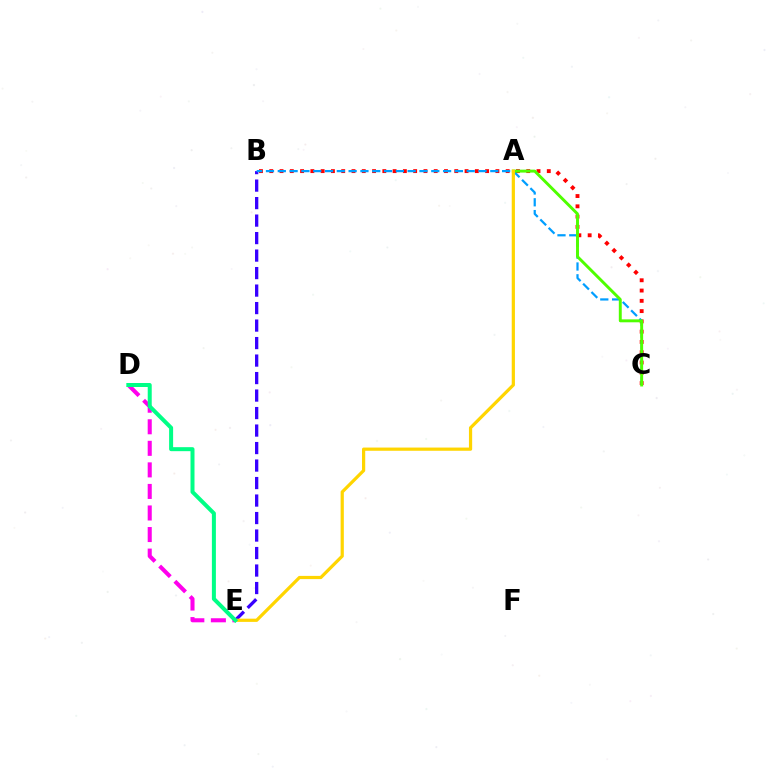{('B', 'E'): [{'color': '#3700ff', 'line_style': 'dashed', 'thickness': 2.38}], ('B', 'C'): [{'color': '#ff0000', 'line_style': 'dotted', 'thickness': 2.79}, {'color': '#009eff', 'line_style': 'dashed', 'thickness': 1.6}], ('A', 'C'): [{'color': '#4fff00', 'line_style': 'solid', 'thickness': 2.11}], ('A', 'E'): [{'color': '#ffd500', 'line_style': 'solid', 'thickness': 2.31}], ('D', 'E'): [{'color': '#ff00ed', 'line_style': 'dashed', 'thickness': 2.93}, {'color': '#00ff86', 'line_style': 'solid', 'thickness': 2.88}]}